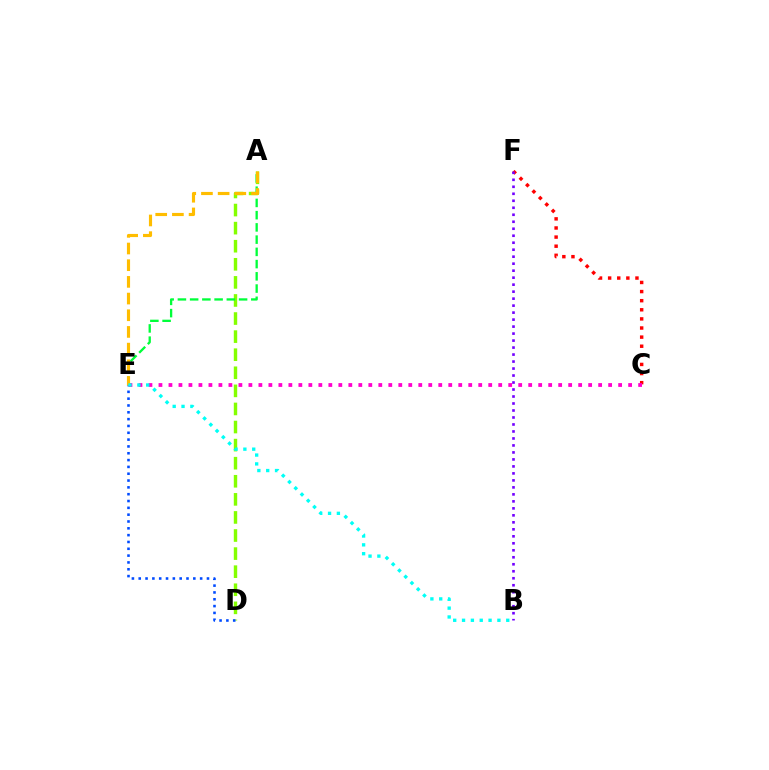{('A', 'D'): [{'color': '#84ff00', 'line_style': 'dashed', 'thickness': 2.46}], ('C', 'F'): [{'color': '#ff0000', 'line_style': 'dotted', 'thickness': 2.47}], ('A', 'E'): [{'color': '#00ff39', 'line_style': 'dashed', 'thickness': 1.66}, {'color': '#ffbd00', 'line_style': 'dashed', 'thickness': 2.27}], ('C', 'E'): [{'color': '#ff00cf', 'line_style': 'dotted', 'thickness': 2.72}], ('B', 'F'): [{'color': '#7200ff', 'line_style': 'dotted', 'thickness': 1.9}], ('D', 'E'): [{'color': '#004bff', 'line_style': 'dotted', 'thickness': 1.85}], ('B', 'E'): [{'color': '#00fff6', 'line_style': 'dotted', 'thickness': 2.4}]}